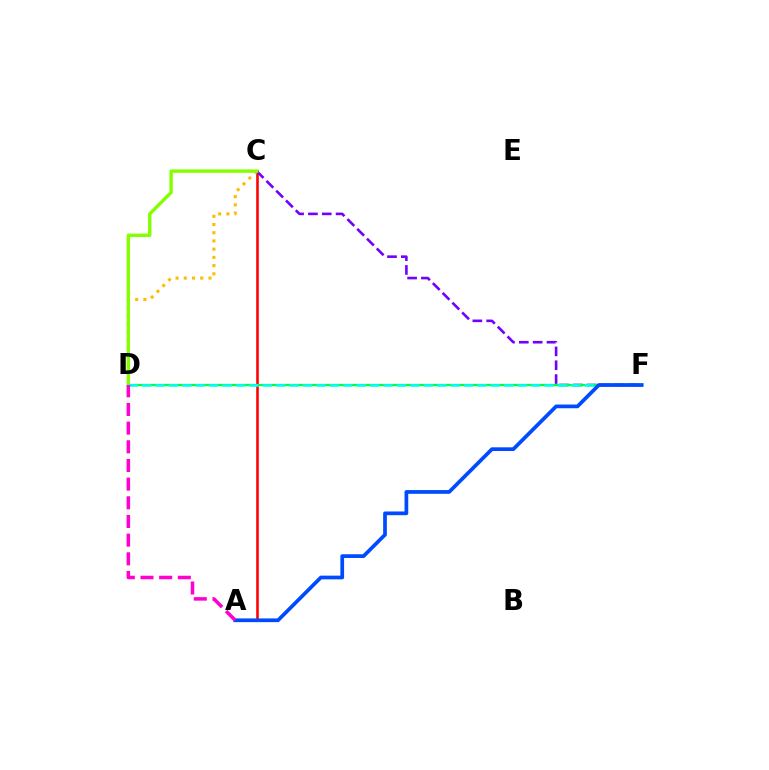{('A', 'C'): [{'color': '#ff0000', 'line_style': 'solid', 'thickness': 1.86}], ('C', 'F'): [{'color': '#7200ff', 'line_style': 'dashed', 'thickness': 1.88}], ('C', 'D'): [{'color': '#ffbd00', 'line_style': 'dotted', 'thickness': 2.23}, {'color': '#84ff00', 'line_style': 'solid', 'thickness': 2.45}], ('D', 'F'): [{'color': '#00ff39', 'line_style': 'solid', 'thickness': 1.61}, {'color': '#00fff6', 'line_style': 'dashed', 'thickness': 1.82}], ('A', 'F'): [{'color': '#004bff', 'line_style': 'solid', 'thickness': 2.68}], ('A', 'D'): [{'color': '#ff00cf', 'line_style': 'dashed', 'thickness': 2.54}]}